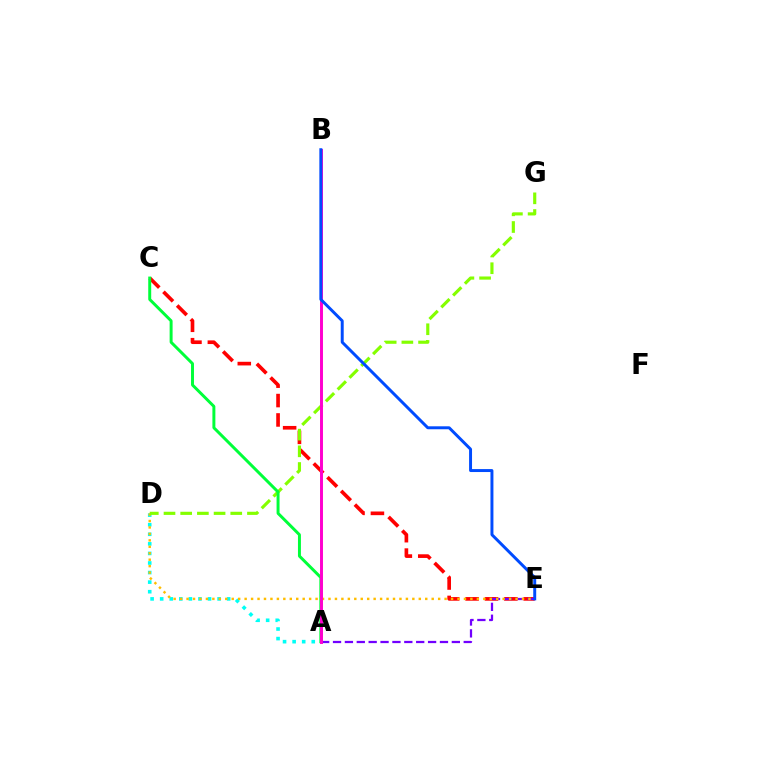{('A', 'D'): [{'color': '#00fff6', 'line_style': 'dotted', 'thickness': 2.6}], ('C', 'E'): [{'color': '#ff0000', 'line_style': 'dashed', 'thickness': 2.63}], ('A', 'E'): [{'color': '#7200ff', 'line_style': 'dashed', 'thickness': 1.61}], ('D', 'E'): [{'color': '#ffbd00', 'line_style': 'dotted', 'thickness': 1.75}], ('D', 'G'): [{'color': '#84ff00', 'line_style': 'dashed', 'thickness': 2.27}], ('A', 'C'): [{'color': '#00ff39', 'line_style': 'solid', 'thickness': 2.13}], ('A', 'B'): [{'color': '#ff00cf', 'line_style': 'solid', 'thickness': 2.13}], ('B', 'E'): [{'color': '#004bff', 'line_style': 'solid', 'thickness': 2.13}]}